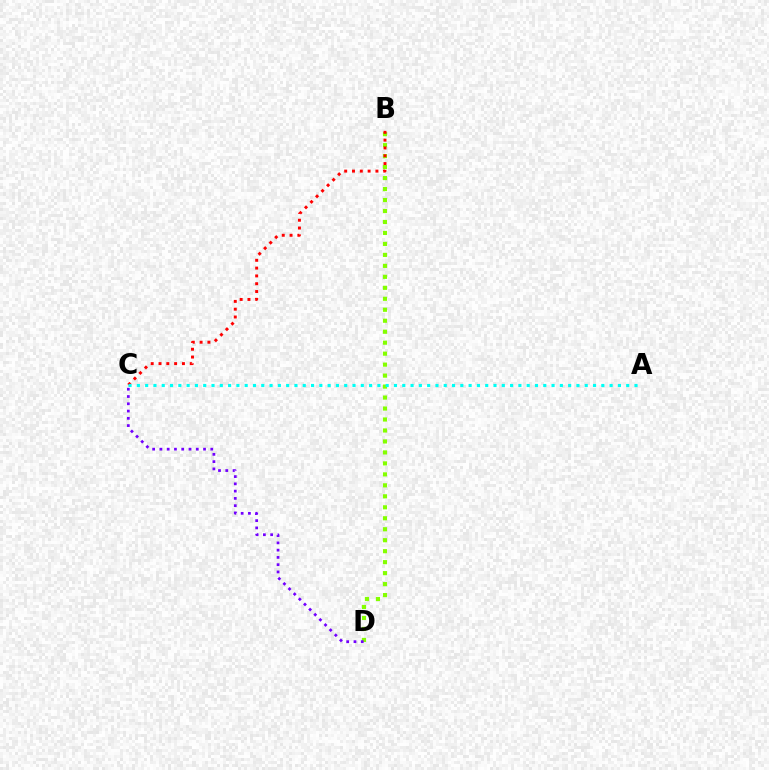{('B', 'D'): [{'color': '#84ff00', 'line_style': 'dotted', 'thickness': 2.98}], ('B', 'C'): [{'color': '#ff0000', 'line_style': 'dotted', 'thickness': 2.12}], ('C', 'D'): [{'color': '#7200ff', 'line_style': 'dotted', 'thickness': 1.98}], ('A', 'C'): [{'color': '#00fff6', 'line_style': 'dotted', 'thickness': 2.25}]}